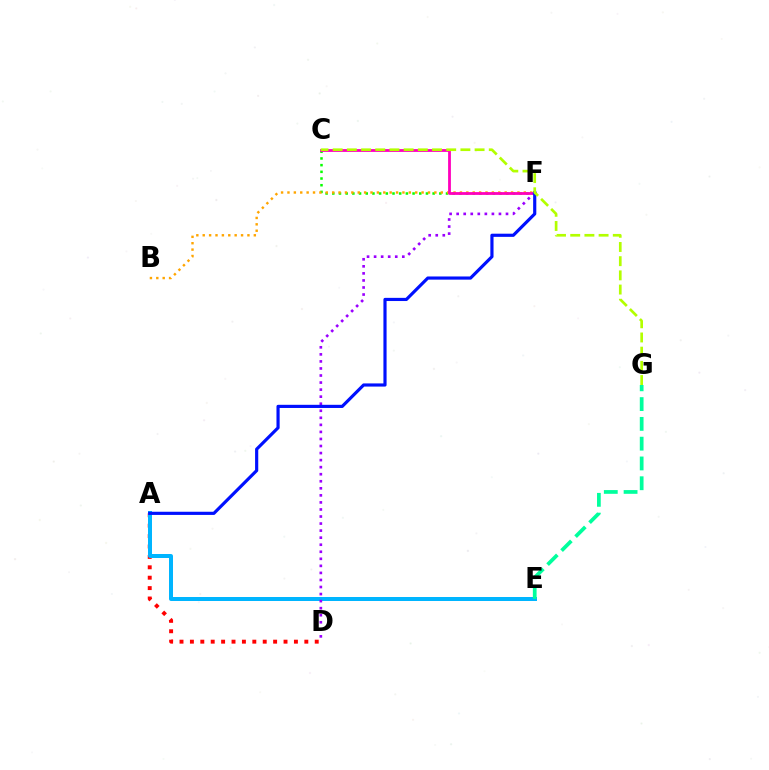{('C', 'F'): [{'color': '#08ff00', 'line_style': 'dotted', 'thickness': 1.82}, {'color': '#ff00bd', 'line_style': 'solid', 'thickness': 2.02}], ('A', 'D'): [{'color': '#ff0000', 'line_style': 'dotted', 'thickness': 2.83}], ('B', 'F'): [{'color': '#ffa500', 'line_style': 'dotted', 'thickness': 1.74}], ('A', 'E'): [{'color': '#00b5ff', 'line_style': 'solid', 'thickness': 2.87}], ('E', 'G'): [{'color': '#00ff9d', 'line_style': 'dashed', 'thickness': 2.69}], ('D', 'F'): [{'color': '#9b00ff', 'line_style': 'dotted', 'thickness': 1.92}], ('A', 'F'): [{'color': '#0010ff', 'line_style': 'solid', 'thickness': 2.28}], ('C', 'G'): [{'color': '#b3ff00', 'line_style': 'dashed', 'thickness': 1.93}]}